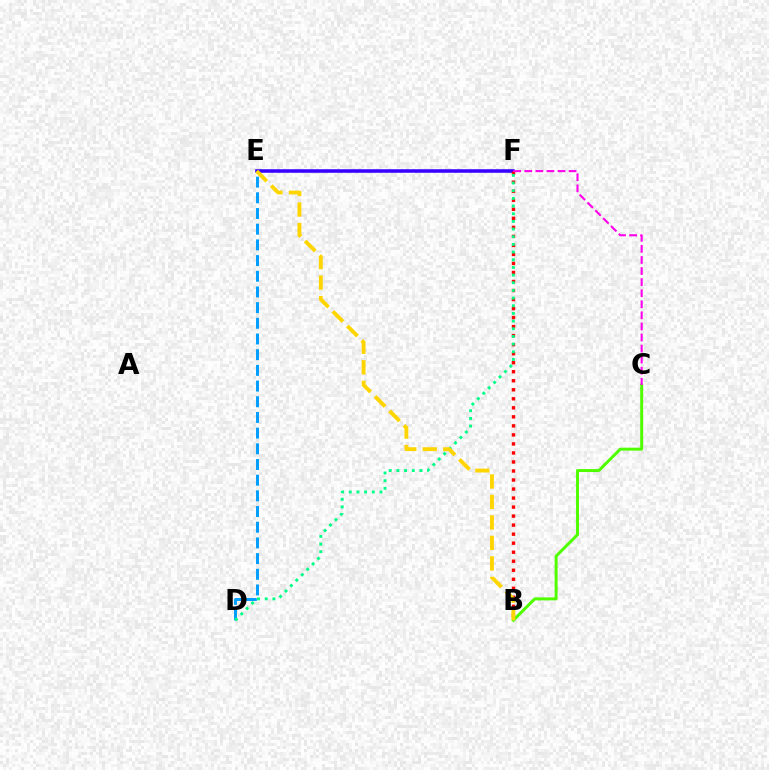{('E', 'F'): [{'color': '#3700ff', 'line_style': 'solid', 'thickness': 2.55}], ('B', 'F'): [{'color': '#ff0000', 'line_style': 'dotted', 'thickness': 2.45}], ('D', 'E'): [{'color': '#009eff', 'line_style': 'dashed', 'thickness': 2.13}], ('D', 'F'): [{'color': '#00ff86', 'line_style': 'dotted', 'thickness': 2.08}], ('B', 'C'): [{'color': '#4fff00', 'line_style': 'solid', 'thickness': 2.14}], ('B', 'E'): [{'color': '#ffd500', 'line_style': 'dashed', 'thickness': 2.78}], ('C', 'F'): [{'color': '#ff00ed', 'line_style': 'dashed', 'thickness': 1.5}]}